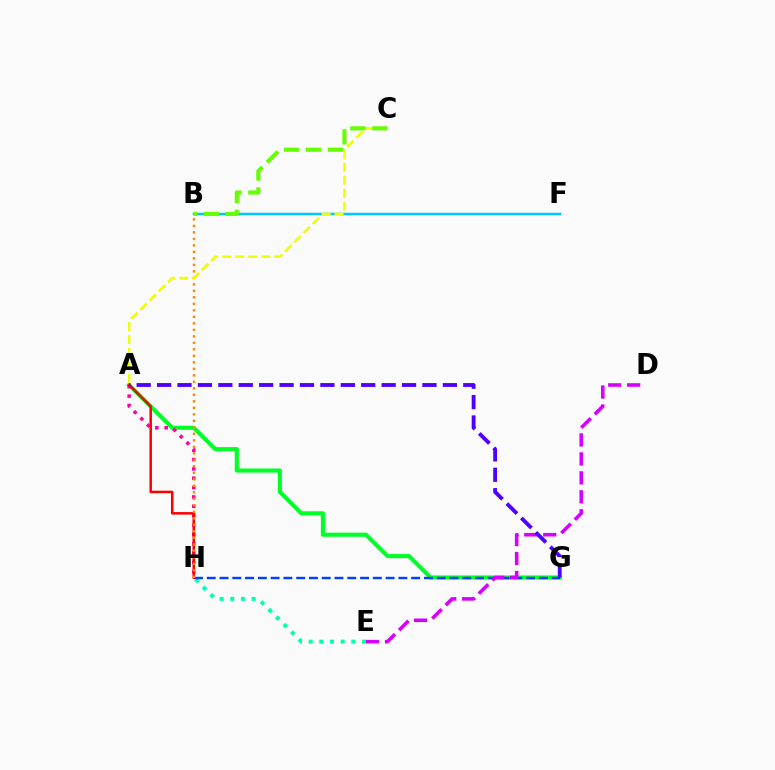{('E', 'H'): [{'color': '#00ffaf', 'line_style': 'dotted', 'thickness': 2.9}], ('A', 'G'): [{'color': '#00ff27', 'line_style': 'solid', 'thickness': 2.96}, {'color': '#4f00ff', 'line_style': 'dashed', 'thickness': 2.77}], ('A', 'H'): [{'color': '#ff00a0', 'line_style': 'dotted', 'thickness': 2.54}, {'color': '#ff0000', 'line_style': 'solid', 'thickness': 1.81}], ('G', 'H'): [{'color': '#003fff', 'line_style': 'dashed', 'thickness': 1.74}], ('D', 'E'): [{'color': '#d600ff', 'line_style': 'dashed', 'thickness': 2.57}], ('B', 'H'): [{'color': '#ff8800', 'line_style': 'dotted', 'thickness': 1.77}], ('B', 'F'): [{'color': '#00c7ff', 'line_style': 'solid', 'thickness': 1.79}], ('A', 'C'): [{'color': '#eeff00', 'line_style': 'dashed', 'thickness': 1.76}], ('B', 'C'): [{'color': '#66ff00', 'line_style': 'dashed', 'thickness': 2.98}]}